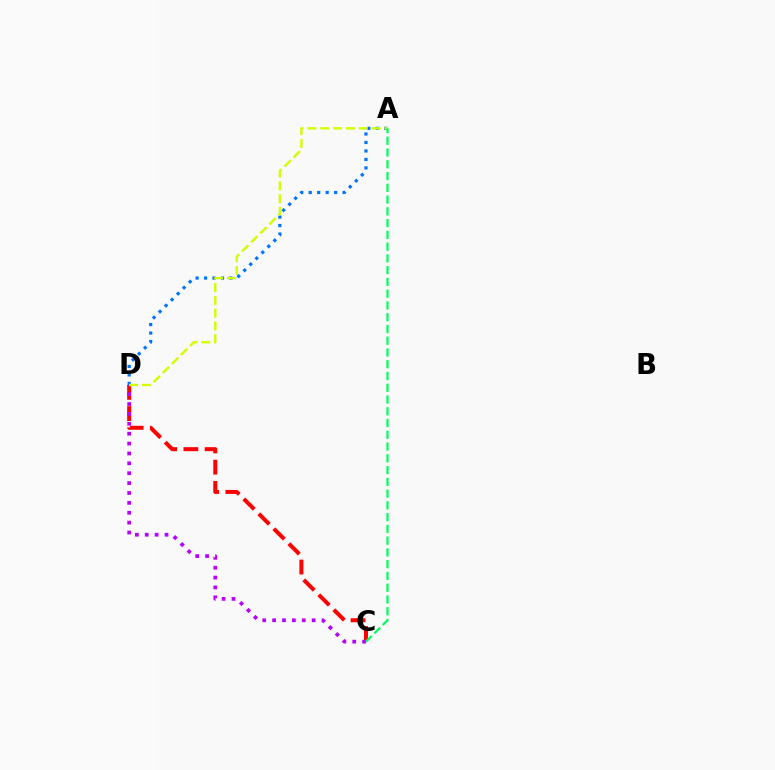{('C', 'D'): [{'color': '#ff0000', 'line_style': 'dashed', 'thickness': 2.88}, {'color': '#b900ff', 'line_style': 'dotted', 'thickness': 2.69}], ('A', 'D'): [{'color': '#0074ff', 'line_style': 'dotted', 'thickness': 2.3}, {'color': '#d1ff00', 'line_style': 'dashed', 'thickness': 1.74}], ('A', 'C'): [{'color': '#00ff5c', 'line_style': 'dashed', 'thickness': 1.6}]}